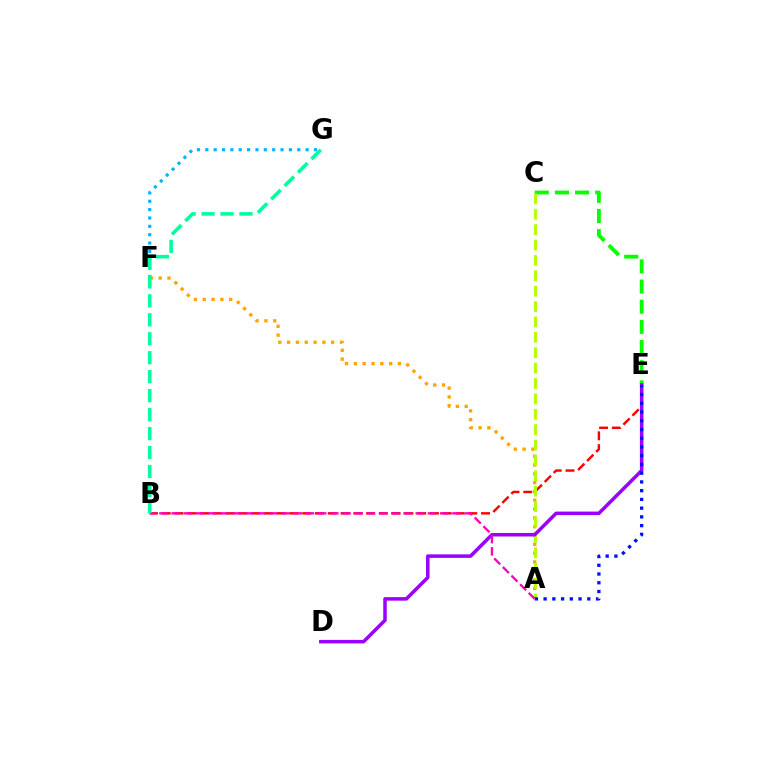{('C', 'E'): [{'color': '#08ff00', 'line_style': 'dashed', 'thickness': 2.74}], ('B', 'E'): [{'color': '#ff0000', 'line_style': 'dashed', 'thickness': 1.74}], ('A', 'F'): [{'color': '#ffa500', 'line_style': 'dotted', 'thickness': 2.4}], ('A', 'C'): [{'color': '#b3ff00', 'line_style': 'dashed', 'thickness': 2.09}], ('D', 'E'): [{'color': '#9b00ff', 'line_style': 'solid', 'thickness': 2.53}], ('A', 'E'): [{'color': '#0010ff', 'line_style': 'dotted', 'thickness': 2.37}], ('F', 'G'): [{'color': '#00b5ff', 'line_style': 'dotted', 'thickness': 2.27}], ('A', 'B'): [{'color': '#ff00bd', 'line_style': 'dashed', 'thickness': 1.66}], ('B', 'G'): [{'color': '#00ff9d', 'line_style': 'dashed', 'thickness': 2.58}]}